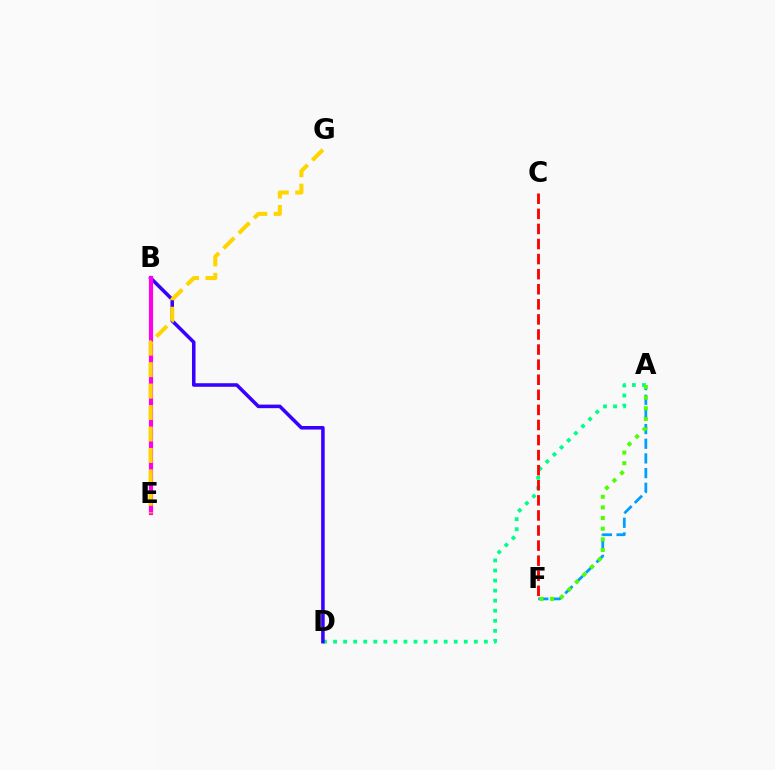{('A', 'F'): [{'color': '#009eff', 'line_style': 'dashed', 'thickness': 1.99}, {'color': '#4fff00', 'line_style': 'dotted', 'thickness': 2.89}], ('A', 'D'): [{'color': '#00ff86', 'line_style': 'dotted', 'thickness': 2.73}], ('B', 'D'): [{'color': '#3700ff', 'line_style': 'solid', 'thickness': 2.55}], ('B', 'E'): [{'color': '#ff00ed', 'line_style': 'solid', 'thickness': 2.98}], ('C', 'F'): [{'color': '#ff0000', 'line_style': 'dashed', 'thickness': 2.05}], ('E', 'G'): [{'color': '#ffd500', 'line_style': 'dashed', 'thickness': 2.91}]}